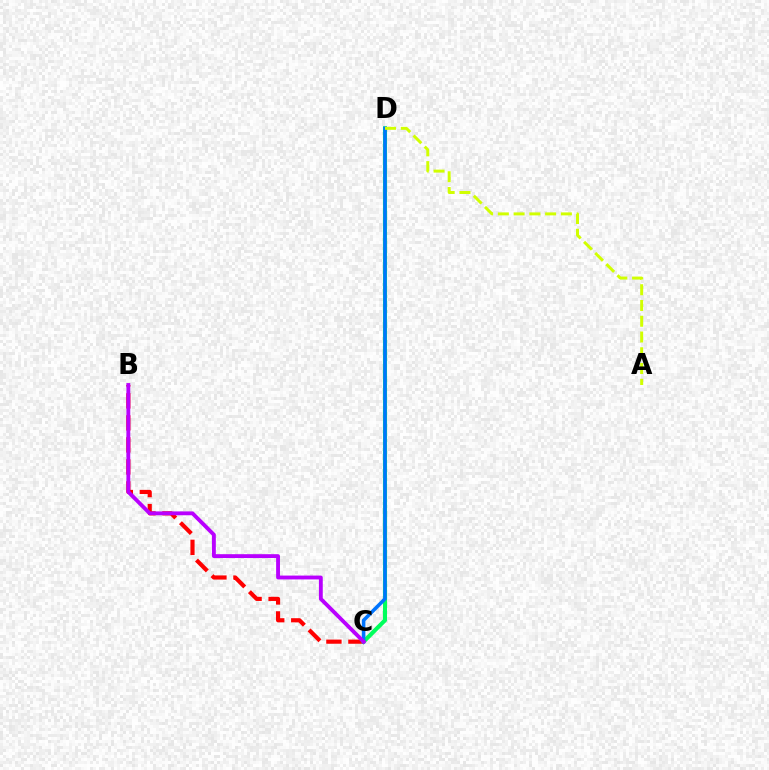{('B', 'C'): [{'color': '#ff0000', 'line_style': 'dashed', 'thickness': 2.99}, {'color': '#b900ff', 'line_style': 'solid', 'thickness': 2.77}], ('C', 'D'): [{'color': '#00ff5c', 'line_style': 'solid', 'thickness': 2.94}, {'color': '#0074ff', 'line_style': 'solid', 'thickness': 2.55}], ('A', 'D'): [{'color': '#d1ff00', 'line_style': 'dashed', 'thickness': 2.14}]}